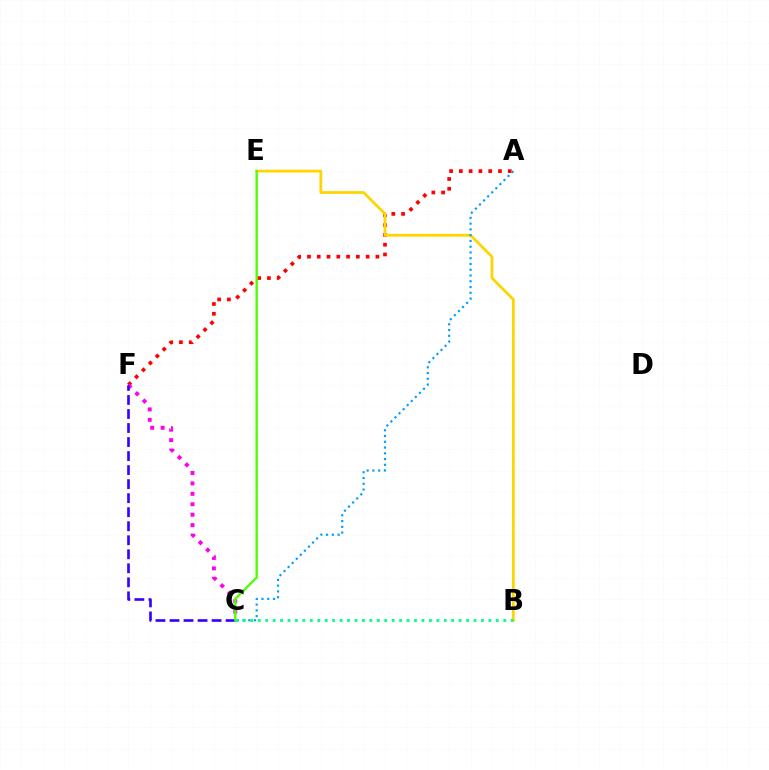{('A', 'F'): [{'color': '#ff0000', 'line_style': 'dotted', 'thickness': 2.66}], ('C', 'F'): [{'color': '#ff00ed', 'line_style': 'dotted', 'thickness': 2.83}, {'color': '#3700ff', 'line_style': 'dashed', 'thickness': 1.91}], ('B', 'E'): [{'color': '#ffd500', 'line_style': 'solid', 'thickness': 1.99}], ('A', 'C'): [{'color': '#009eff', 'line_style': 'dotted', 'thickness': 1.57}], ('C', 'E'): [{'color': '#4fff00', 'line_style': 'solid', 'thickness': 1.7}], ('B', 'C'): [{'color': '#00ff86', 'line_style': 'dotted', 'thickness': 2.02}]}